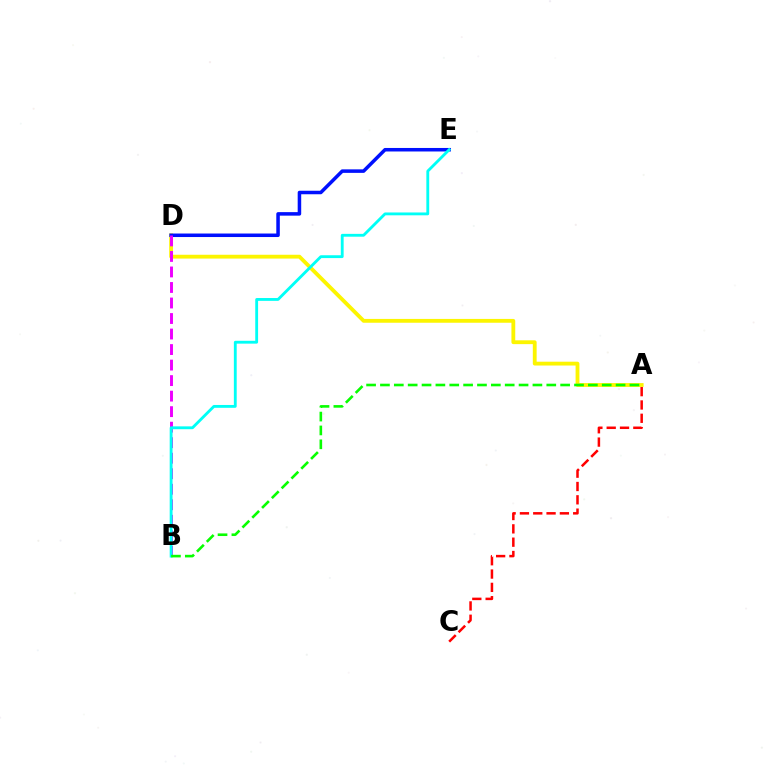{('A', 'D'): [{'color': '#fcf500', 'line_style': 'solid', 'thickness': 2.75}], ('A', 'C'): [{'color': '#ff0000', 'line_style': 'dashed', 'thickness': 1.81}], ('D', 'E'): [{'color': '#0010ff', 'line_style': 'solid', 'thickness': 2.53}], ('B', 'D'): [{'color': '#ee00ff', 'line_style': 'dashed', 'thickness': 2.11}], ('B', 'E'): [{'color': '#00fff6', 'line_style': 'solid', 'thickness': 2.05}], ('A', 'B'): [{'color': '#08ff00', 'line_style': 'dashed', 'thickness': 1.88}]}